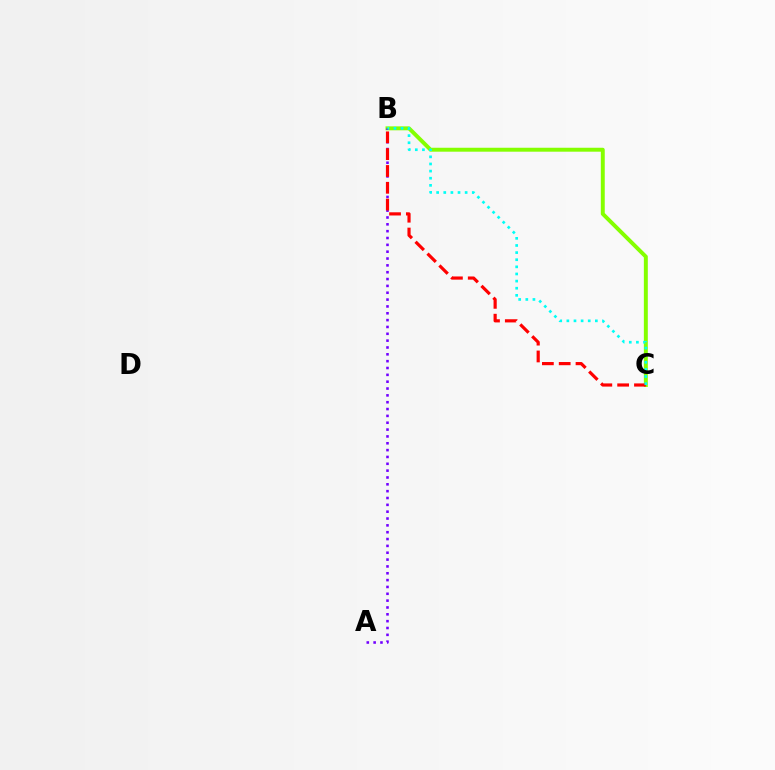{('B', 'C'): [{'color': '#84ff00', 'line_style': 'solid', 'thickness': 2.84}, {'color': '#ff0000', 'line_style': 'dashed', 'thickness': 2.28}, {'color': '#00fff6', 'line_style': 'dotted', 'thickness': 1.94}], ('A', 'B'): [{'color': '#7200ff', 'line_style': 'dotted', 'thickness': 1.86}]}